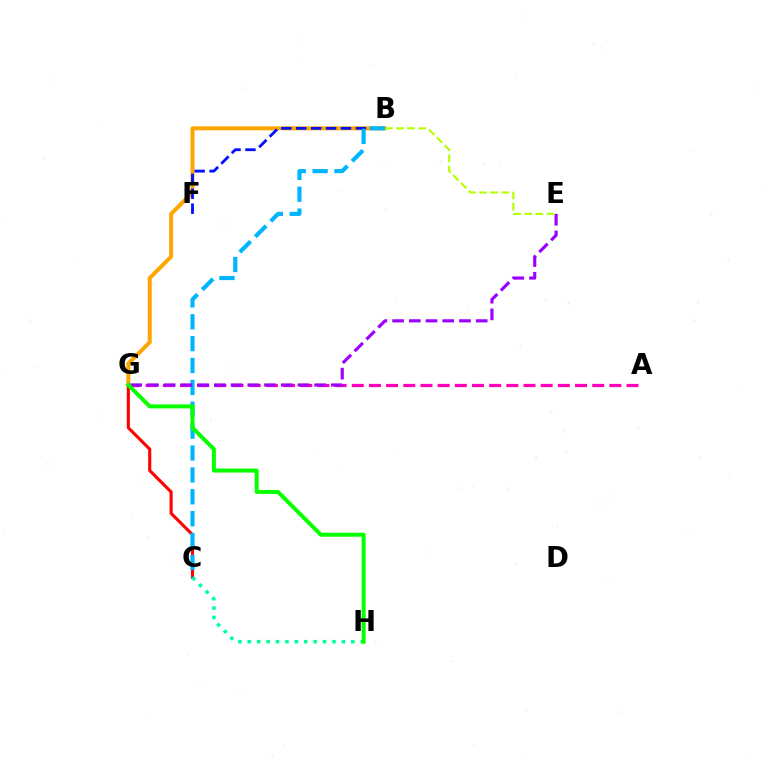{('A', 'G'): [{'color': '#ff00bd', 'line_style': 'dashed', 'thickness': 2.33}], ('C', 'G'): [{'color': '#ff0000', 'line_style': 'solid', 'thickness': 2.23}], ('B', 'G'): [{'color': '#ffa500', 'line_style': 'solid', 'thickness': 2.87}], ('B', 'F'): [{'color': '#0010ff', 'line_style': 'dashed', 'thickness': 2.03}], ('C', 'H'): [{'color': '#00ff9d', 'line_style': 'dotted', 'thickness': 2.56}], ('B', 'C'): [{'color': '#00b5ff', 'line_style': 'dashed', 'thickness': 2.97}], ('E', 'G'): [{'color': '#9b00ff', 'line_style': 'dashed', 'thickness': 2.27}], ('G', 'H'): [{'color': '#08ff00', 'line_style': 'solid', 'thickness': 2.89}], ('B', 'E'): [{'color': '#b3ff00', 'line_style': 'dashed', 'thickness': 1.51}]}